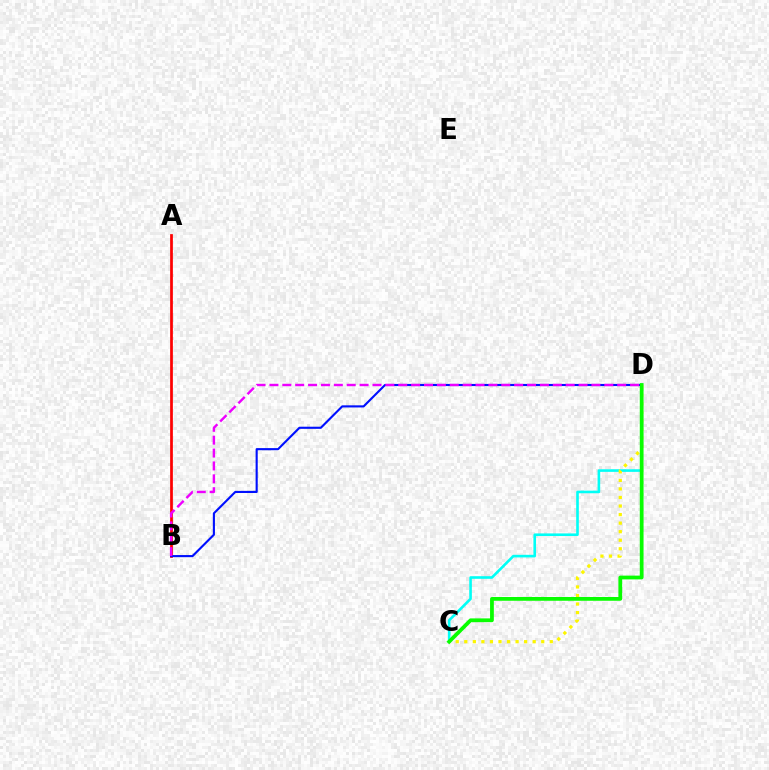{('A', 'B'): [{'color': '#ff0000', 'line_style': 'solid', 'thickness': 1.97}], ('C', 'D'): [{'color': '#00fff6', 'line_style': 'solid', 'thickness': 1.88}, {'color': '#fcf500', 'line_style': 'dotted', 'thickness': 2.32}, {'color': '#08ff00', 'line_style': 'solid', 'thickness': 2.71}], ('B', 'D'): [{'color': '#0010ff', 'line_style': 'solid', 'thickness': 1.53}, {'color': '#ee00ff', 'line_style': 'dashed', 'thickness': 1.75}]}